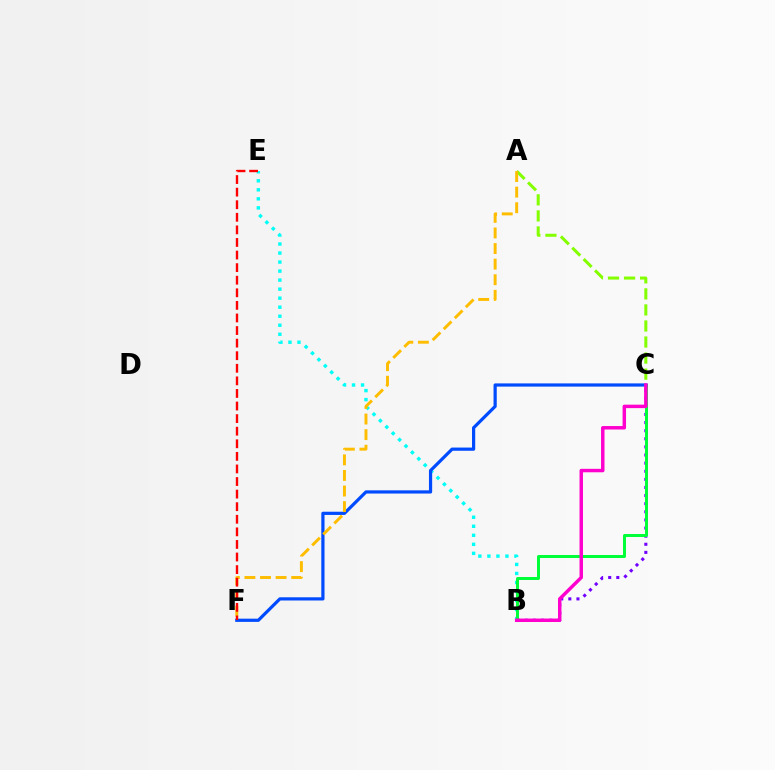{('A', 'C'): [{'color': '#84ff00', 'line_style': 'dashed', 'thickness': 2.18}], ('B', 'C'): [{'color': '#7200ff', 'line_style': 'dotted', 'thickness': 2.2}, {'color': '#00ff39', 'line_style': 'solid', 'thickness': 2.17}, {'color': '#ff00cf', 'line_style': 'solid', 'thickness': 2.49}], ('B', 'E'): [{'color': '#00fff6', 'line_style': 'dotted', 'thickness': 2.45}], ('C', 'F'): [{'color': '#004bff', 'line_style': 'solid', 'thickness': 2.31}], ('A', 'F'): [{'color': '#ffbd00', 'line_style': 'dashed', 'thickness': 2.12}], ('E', 'F'): [{'color': '#ff0000', 'line_style': 'dashed', 'thickness': 1.71}]}